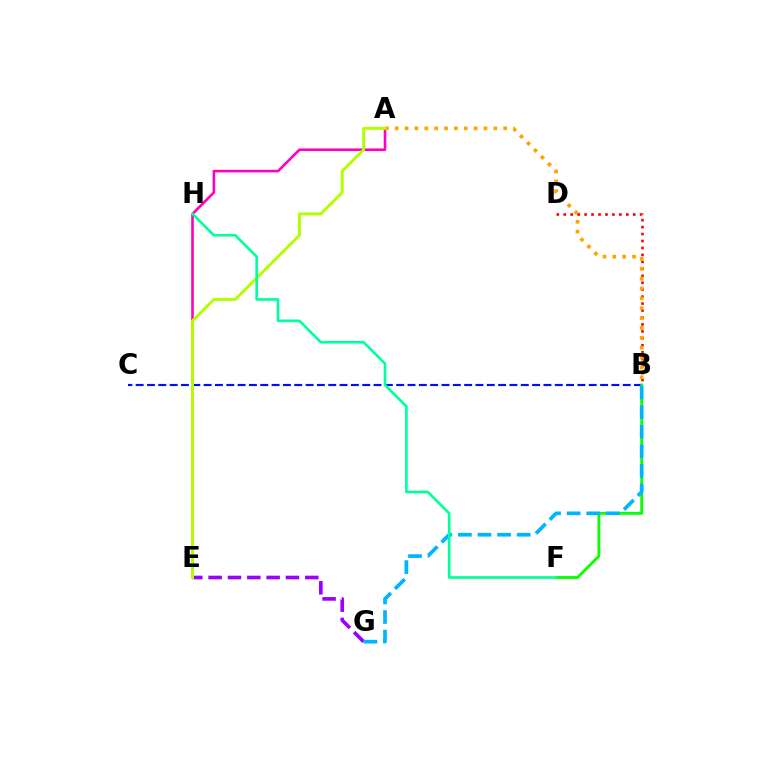{('B', 'C'): [{'color': '#0010ff', 'line_style': 'dashed', 'thickness': 1.54}], ('B', 'F'): [{'color': '#08ff00', 'line_style': 'solid', 'thickness': 2.03}], ('A', 'E'): [{'color': '#ff00bd', 'line_style': 'solid', 'thickness': 1.87}, {'color': '#b3ff00', 'line_style': 'solid', 'thickness': 2.11}], ('B', 'D'): [{'color': '#ff0000', 'line_style': 'dotted', 'thickness': 1.89}], ('E', 'G'): [{'color': '#9b00ff', 'line_style': 'dashed', 'thickness': 2.63}], ('A', 'B'): [{'color': '#ffa500', 'line_style': 'dotted', 'thickness': 2.68}], ('B', 'G'): [{'color': '#00b5ff', 'line_style': 'dashed', 'thickness': 2.66}], ('F', 'H'): [{'color': '#00ff9d', 'line_style': 'solid', 'thickness': 1.9}]}